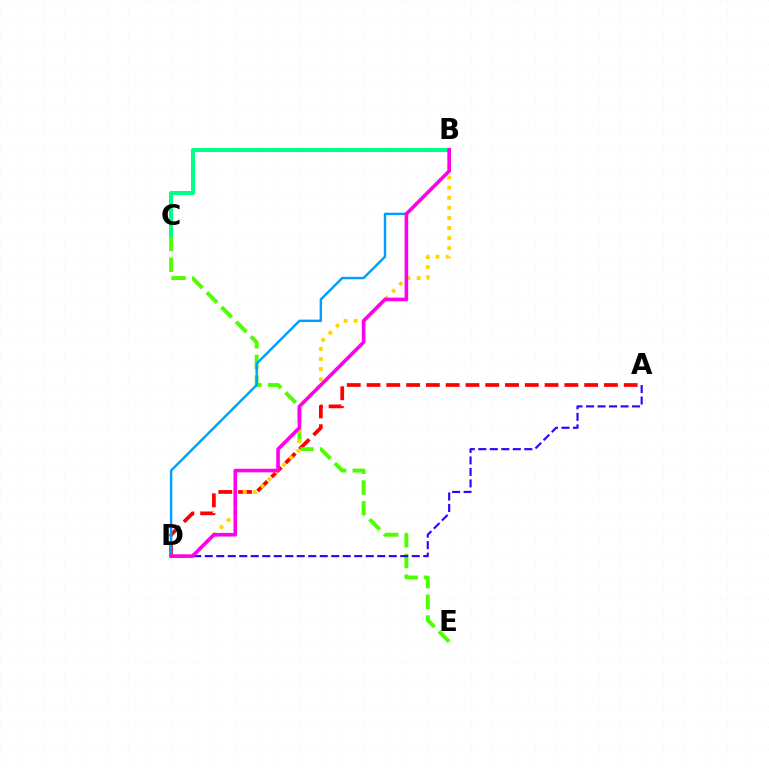{('B', 'C'): [{'color': '#00ff86', 'line_style': 'solid', 'thickness': 2.91}], ('A', 'D'): [{'color': '#ff0000', 'line_style': 'dashed', 'thickness': 2.69}, {'color': '#3700ff', 'line_style': 'dashed', 'thickness': 1.56}], ('C', 'E'): [{'color': '#4fff00', 'line_style': 'dashed', 'thickness': 2.82}], ('B', 'D'): [{'color': '#ffd500', 'line_style': 'dotted', 'thickness': 2.74}, {'color': '#009eff', 'line_style': 'solid', 'thickness': 1.74}, {'color': '#ff00ed', 'line_style': 'solid', 'thickness': 2.6}]}